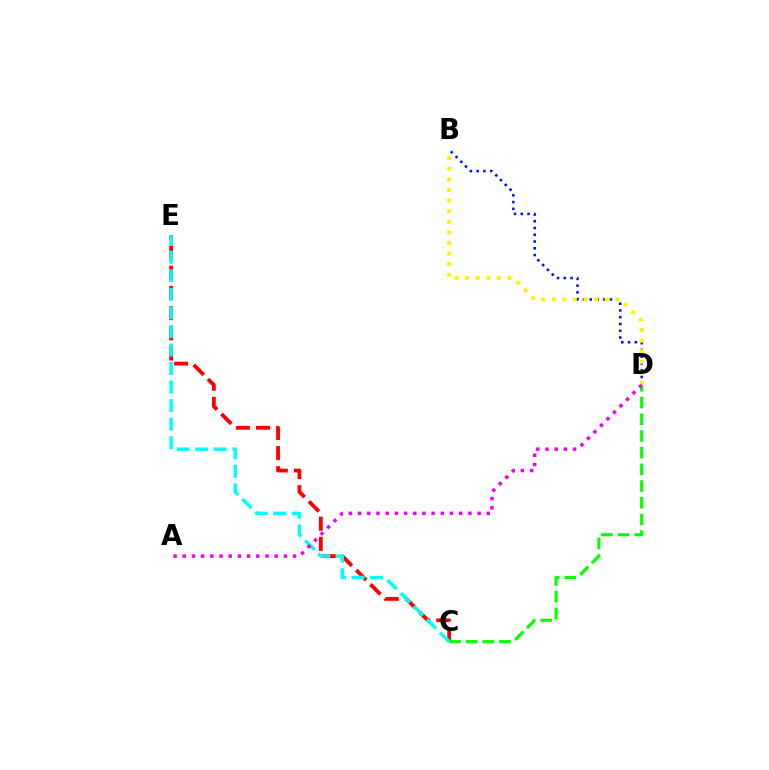{('B', 'D'): [{'color': '#0010ff', 'line_style': 'dotted', 'thickness': 1.84}, {'color': '#fcf500', 'line_style': 'dotted', 'thickness': 2.88}], ('C', 'E'): [{'color': '#ff0000', 'line_style': 'dashed', 'thickness': 2.74}, {'color': '#00fff6', 'line_style': 'dashed', 'thickness': 2.52}], ('C', 'D'): [{'color': '#08ff00', 'line_style': 'dashed', 'thickness': 2.27}], ('A', 'D'): [{'color': '#ee00ff', 'line_style': 'dotted', 'thickness': 2.5}]}